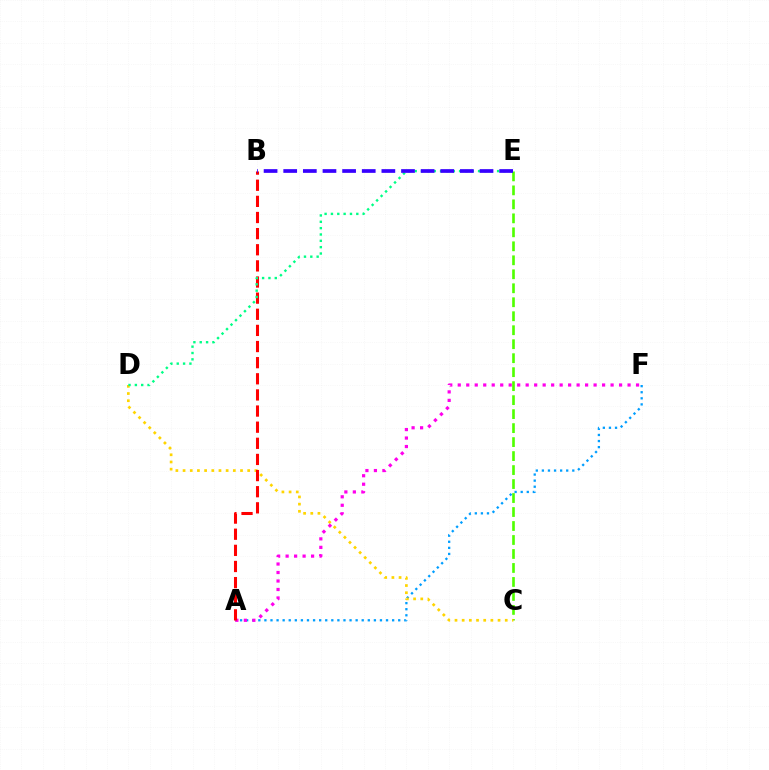{('C', 'E'): [{'color': '#4fff00', 'line_style': 'dashed', 'thickness': 1.9}], ('A', 'F'): [{'color': '#009eff', 'line_style': 'dotted', 'thickness': 1.65}, {'color': '#ff00ed', 'line_style': 'dotted', 'thickness': 2.31}], ('C', 'D'): [{'color': '#ffd500', 'line_style': 'dotted', 'thickness': 1.95}], ('A', 'B'): [{'color': '#ff0000', 'line_style': 'dashed', 'thickness': 2.19}], ('D', 'E'): [{'color': '#00ff86', 'line_style': 'dotted', 'thickness': 1.72}], ('B', 'E'): [{'color': '#3700ff', 'line_style': 'dashed', 'thickness': 2.67}]}